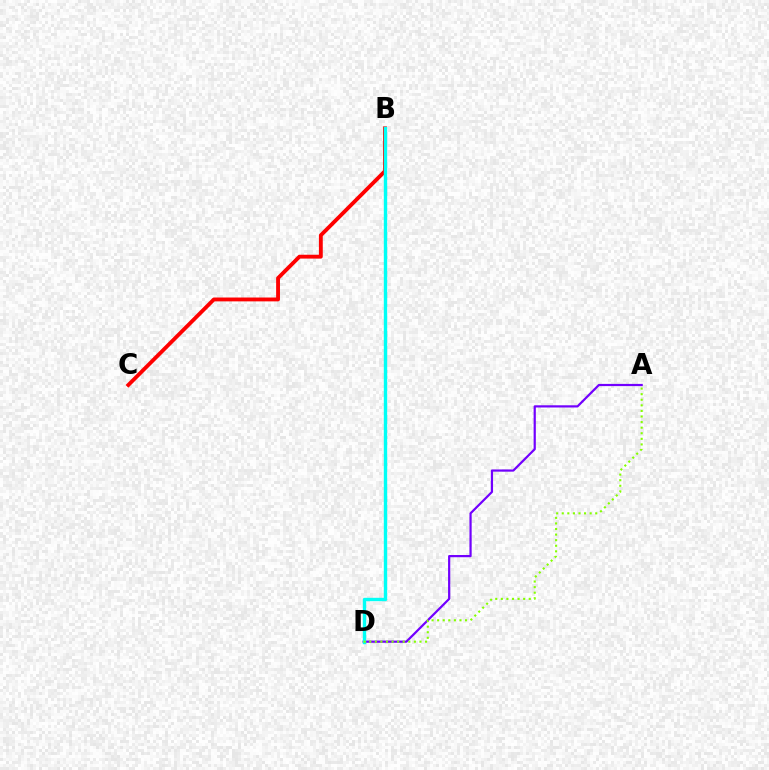{('B', 'C'): [{'color': '#ff0000', 'line_style': 'solid', 'thickness': 2.77}], ('A', 'D'): [{'color': '#7200ff', 'line_style': 'solid', 'thickness': 1.59}, {'color': '#84ff00', 'line_style': 'dotted', 'thickness': 1.52}], ('B', 'D'): [{'color': '#00fff6', 'line_style': 'solid', 'thickness': 2.43}]}